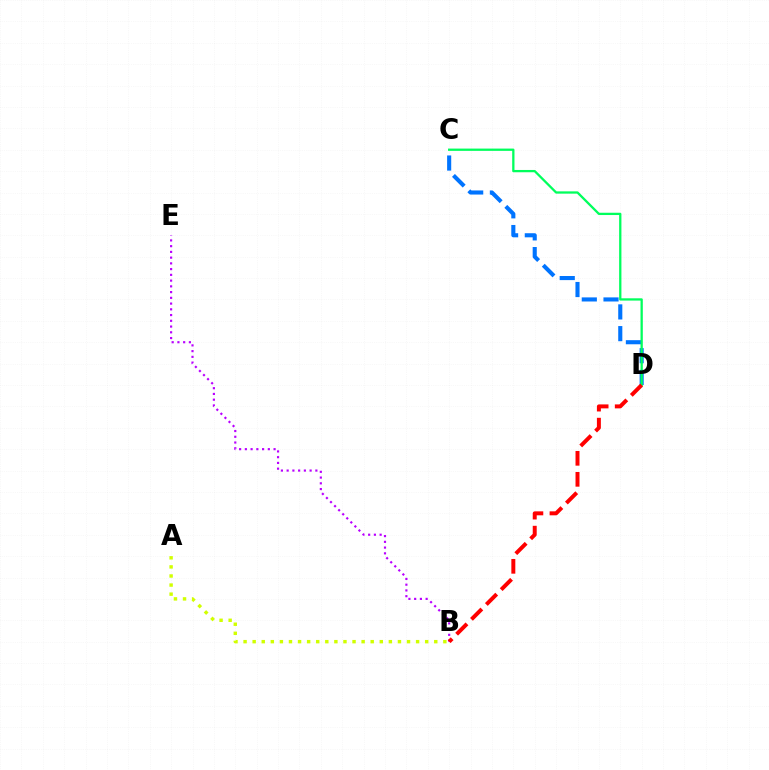{('C', 'D'): [{'color': '#0074ff', 'line_style': 'dashed', 'thickness': 2.95}, {'color': '#00ff5c', 'line_style': 'solid', 'thickness': 1.64}], ('B', 'E'): [{'color': '#b900ff', 'line_style': 'dotted', 'thickness': 1.56}], ('A', 'B'): [{'color': '#d1ff00', 'line_style': 'dotted', 'thickness': 2.47}], ('B', 'D'): [{'color': '#ff0000', 'line_style': 'dashed', 'thickness': 2.86}]}